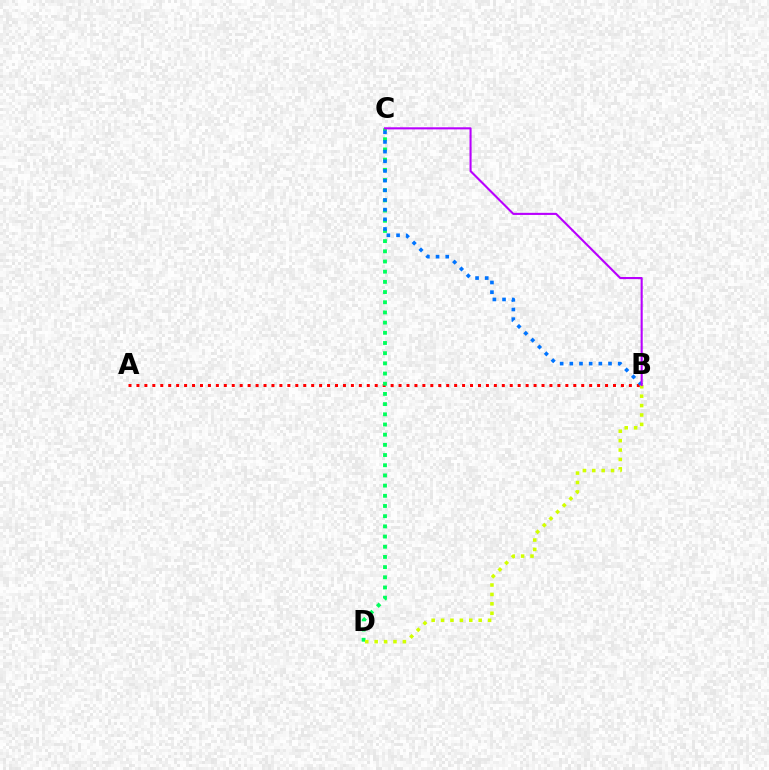{('A', 'B'): [{'color': '#ff0000', 'line_style': 'dotted', 'thickness': 2.16}], ('C', 'D'): [{'color': '#00ff5c', 'line_style': 'dotted', 'thickness': 2.77}], ('B', 'C'): [{'color': '#0074ff', 'line_style': 'dotted', 'thickness': 2.63}, {'color': '#b900ff', 'line_style': 'solid', 'thickness': 1.52}], ('B', 'D'): [{'color': '#d1ff00', 'line_style': 'dotted', 'thickness': 2.56}]}